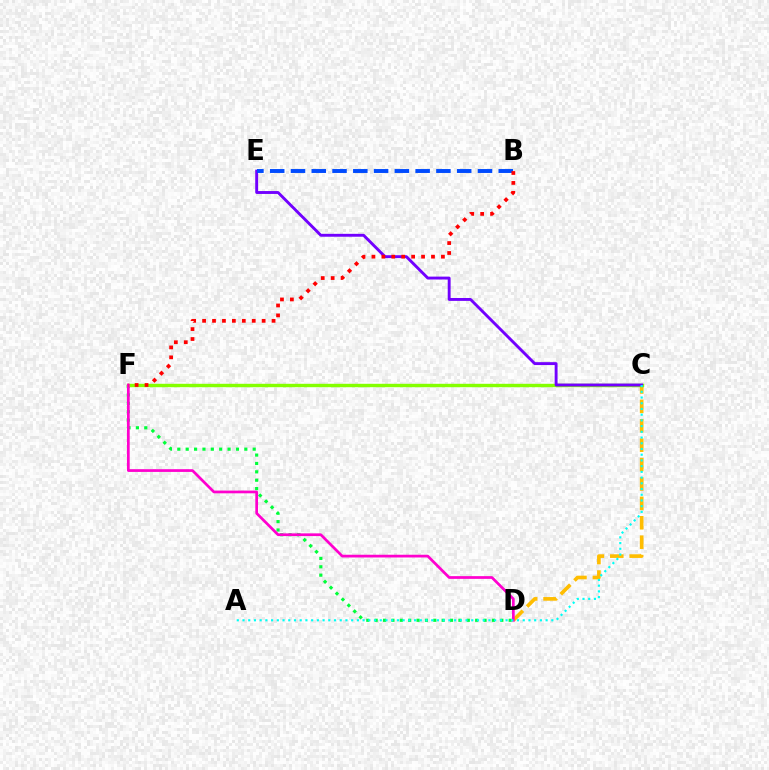{('C', 'D'): [{'color': '#ffbd00', 'line_style': 'dashed', 'thickness': 2.64}], ('D', 'F'): [{'color': '#00ff39', 'line_style': 'dotted', 'thickness': 2.28}, {'color': '#ff00cf', 'line_style': 'solid', 'thickness': 1.96}], ('C', 'F'): [{'color': '#84ff00', 'line_style': 'solid', 'thickness': 2.45}], ('C', 'E'): [{'color': '#7200ff', 'line_style': 'solid', 'thickness': 2.08}], ('B', 'E'): [{'color': '#004bff', 'line_style': 'dashed', 'thickness': 2.82}], ('B', 'F'): [{'color': '#ff0000', 'line_style': 'dotted', 'thickness': 2.7}], ('A', 'C'): [{'color': '#00fff6', 'line_style': 'dotted', 'thickness': 1.55}]}